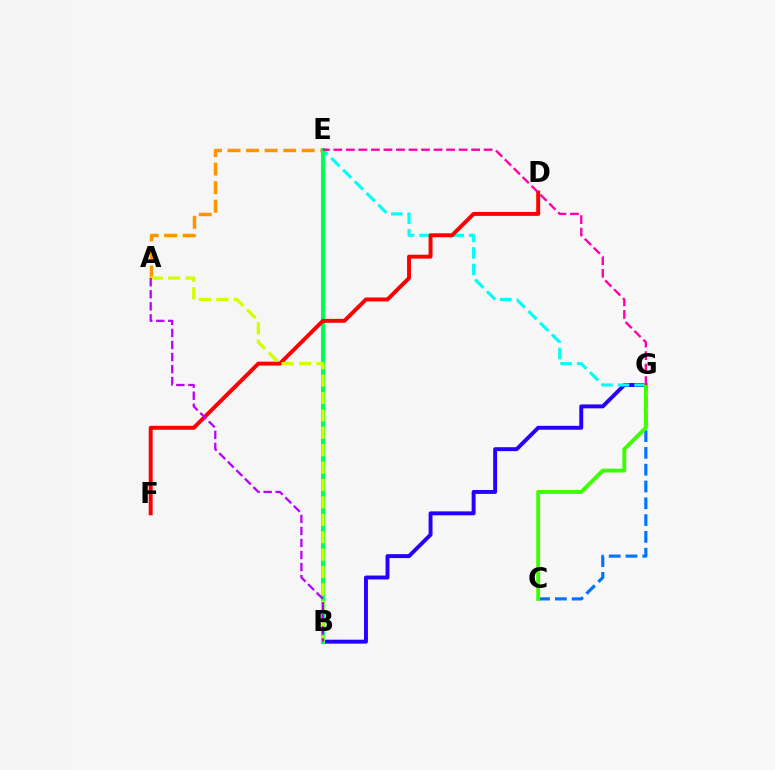{('B', 'G'): [{'color': '#2500ff', 'line_style': 'solid', 'thickness': 2.82}], ('E', 'G'): [{'color': '#00fff6', 'line_style': 'dashed', 'thickness': 2.25}, {'color': '#ff00ac', 'line_style': 'dashed', 'thickness': 1.7}], ('A', 'E'): [{'color': '#ff9400', 'line_style': 'dashed', 'thickness': 2.52}], ('B', 'E'): [{'color': '#00ff5c', 'line_style': 'solid', 'thickness': 2.94}], ('C', 'G'): [{'color': '#0074ff', 'line_style': 'dashed', 'thickness': 2.28}, {'color': '#3dff00', 'line_style': 'solid', 'thickness': 2.8}], ('D', 'F'): [{'color': '#ff0000', 'line_style': 'solid', 'thickness': 2.84}], ('A', 'B'): [{'color': '#d1ff00', 'line_style': 'dashed', 'thickness': 2.36}, {'color': '#b900ff', 'line_style': 'dashed', 'thickness': 1.64}]}